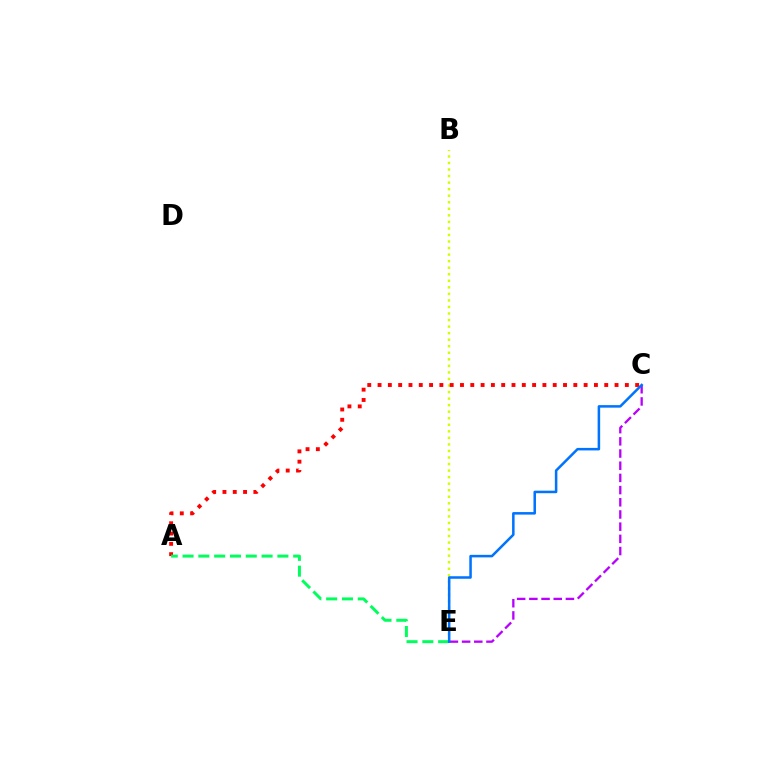{('B', 'E'): [{'color': '#d1ff00', 'line_style': 'dotted', 'thickness': 1.78}], ('A', 'C'): [{'color': '#ff0000', 'line_style': 'dotted', 'thickness': 2.8}], ('A', 'E'): [{'color': '#00ff5c', 'line_style': 'dashed', 'thickness': 2.15}], ('C', 'E'): [{'color': '#b900ff', 'line_style': 'dashed', 'thickness': 1.66}, {'color': '#0074ff', 'line_style': 'solid', 'thickness': 1.82}]}